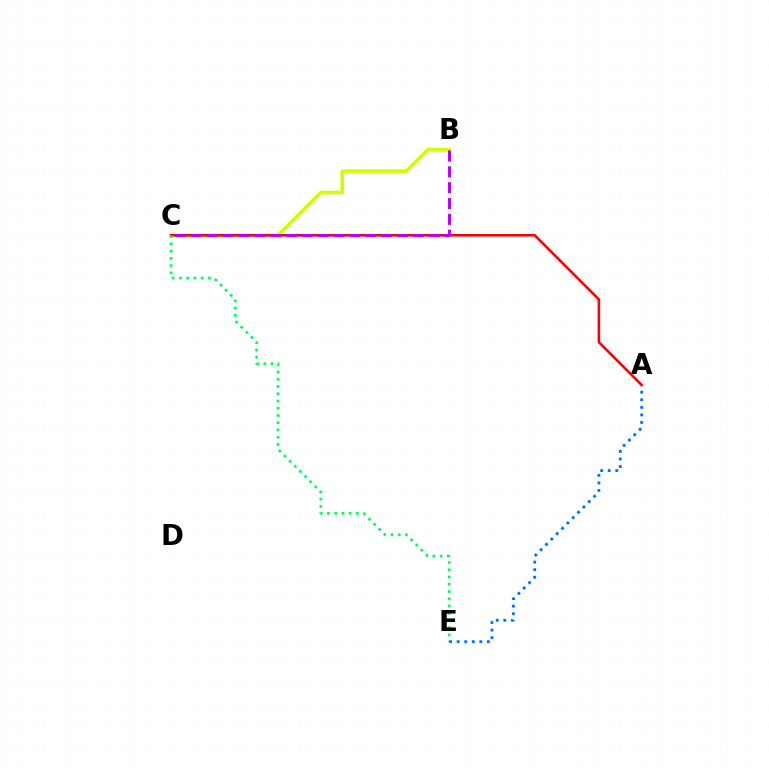{('B', 'C'): [{'color': '#d1ff00', 'line_style': 'solid', 'thickness': 2.59}, {'color': '#b900ff', 'line_style': 'dashed', 'thickness': 2.15}], ('A', 'C'): [{'color': '#ff0000', 'line_style': 'solid', 'thickness': 1.85}], ('C', 'E'): [{'color': '#00ff5c', 'line_style': 'dotted', 'thickness': 1.97}], ('A', 'E'): [{'color': '#0074ff', 'line_style': 'dotted', 'thickness': 2.05}]}